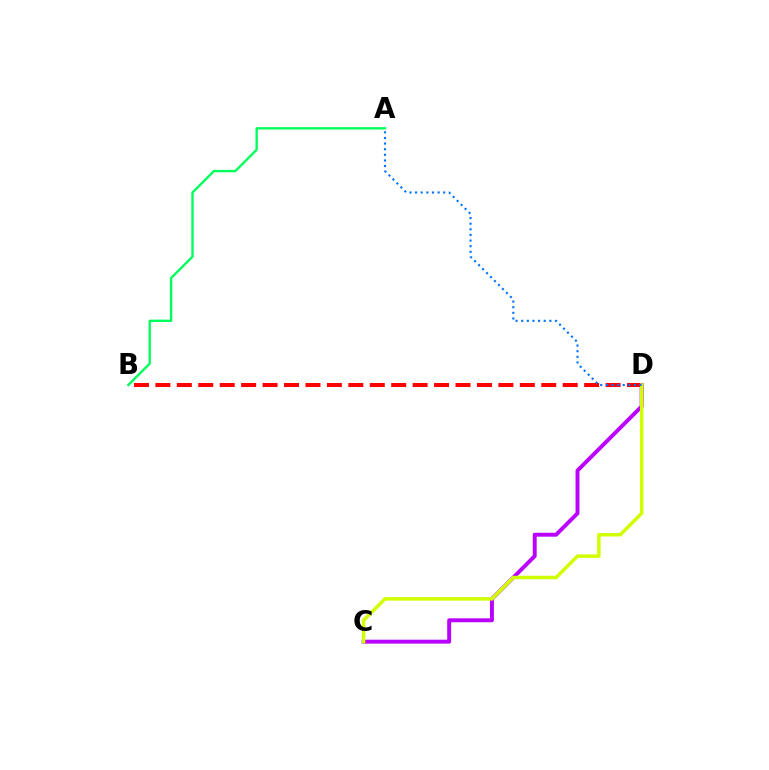{('B', 'D'): [{'color': '#ff0000', 'line_style': 'dashed', 'thickness': 2.91}], ('C', 'D'): [{'color': '#b900ff', 'line_style': 'solid', 'thickness': 2.82}, {'color': '#d1ff00', 'line_style': 'solid', 'thickness': 2.51}], ('A', 'B'): [{'color': '#00ff5c', 'line_style': 'solid', 'thickness': 1.71}], ('A', 'D'): [{'color': '#0074ff', 'line_style': 'dotted', 'thickness': 1.53}]}